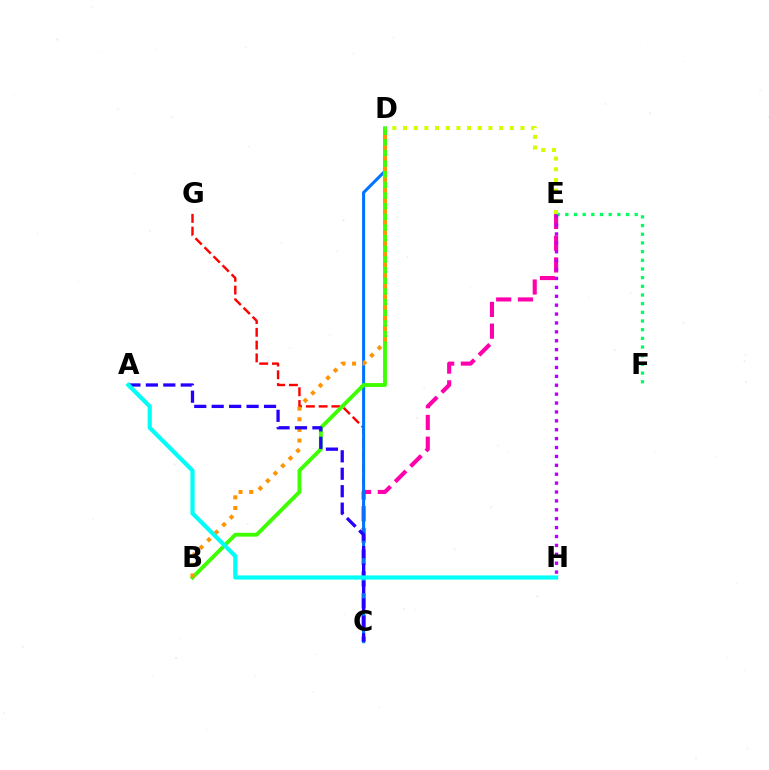{('C', 'E'): [{'color': '#ff00ac', 'line_style': 'dashed', 'thickness': 2.95}], ('C', 'G'): [{'color': '#ff0000', 'line_style': 'dashed', 'thickness': 1.74}], ('C', 'D'): [{'color': '#0074ff', 'line_style': 'solid', 'thickness': 2.19}], ('B', 'D'): [{'color': '#3dff00', 'line_style': 'solid', 'thickness': 2.78}, {'color': '#ff9400', 'line_style': 'dotted', 'thickness': 2.89}], ('E', 'F'): [{'color': '#00ff5c', 'line_style': 'dotted', 'thickness': 2.36}], ('A', 'C'): [{'color': '#2500ff', 'line_style': 'dashed', 'thickness': 2.37}], ('A', 'H'): [{'color': '#00fff6', 'line_style': 'solid', 'thickness': 2.99}], ('D', 'E'): [{'color': '#d1ff00', 'line_style': 'dotted', 'thickness': 2.9}], ('E', 'H'): [{'color': '#b900ff', 'line_style': 'dotted', 'thickness': 2.42}]}